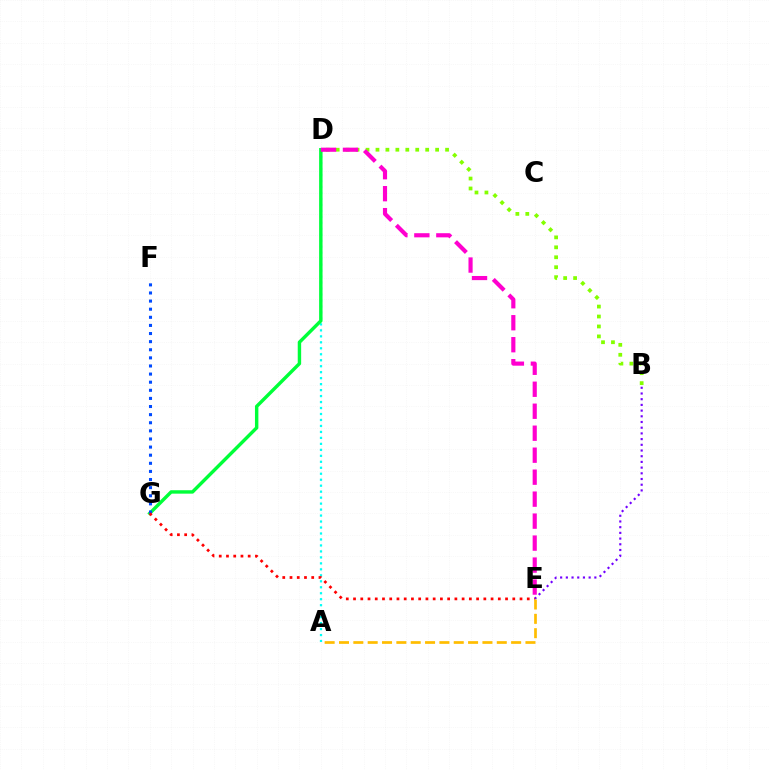{('A', 'D'): [{'color': '#00fff6', 'line_style': 'dotted', 'thickness': 1.62}], ('B', 'D'): [{'color': '#84ff00', 'line_style': 'dotted', 'thickness': 2.7}], ('D', 'G'): [{'color': '#00ff39', 'line_style': 'solid', 'thickness': 2.46}], ('D', 'E'): [{'color': '#ff00cf', 'line_style': 'dashed', 'thickness': 2.99}], ('B', 'E'): [{'color': '#7200ff', 'line_style': 'dotted', 'thickness': 1.55}], ('F', 'G'): [{'color': '#004bff', 'line_style': 'dotted', 'thickness': 2.2}], ('E', 'G'): [{'color': '#ff0000', 'line_style': 'dotted', 'thickness': 1.97}], ('A', 'E'): [{'color': '#ffbd00', 'line_style': 'dashed', 'thickness': 1.95}]}